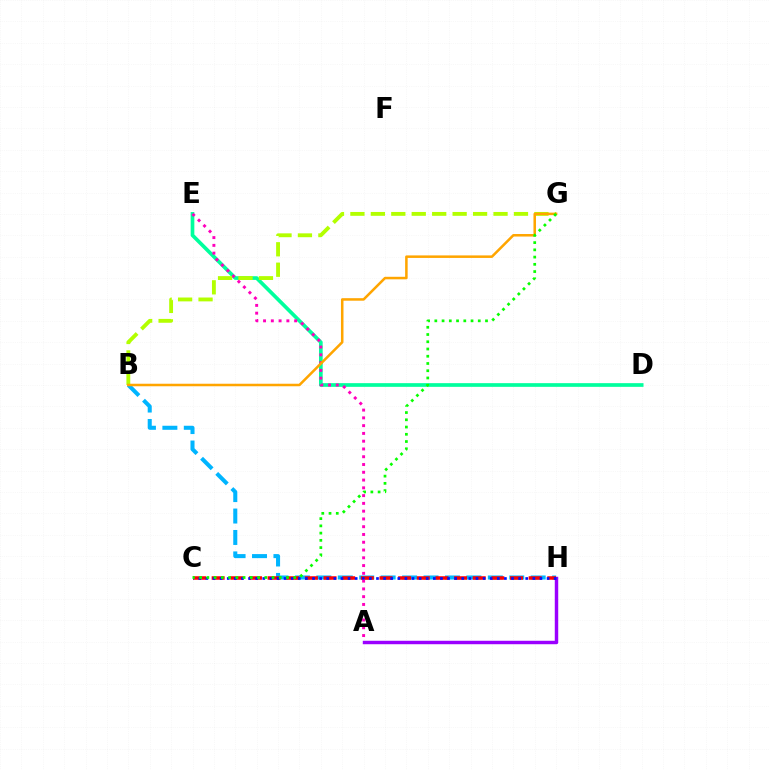{('B', 'H'): [{'color': '#00b5ff', 'line_style': 'dashed', 'thickness': 2.91}], ('A', 'H'): [{'color': '#9b00ff', 'line_style': 'solid', 'thickness': 2.48}], ('C', 'H'): [{'color': '#ff0000', 'line_style': 'dashed', 'thickness': 2.53}, {'color': '#0010ff', 'line_style': 'dotted', 'thickness': 1.93}], ('D', 'E'): [{'color': '#00ff9d', 'line_style': 'solid', 'thickness': 2.65}], ('A', 'E'): [{'color': '#ff00bd', 'line_style': 'dotted', 'thickness': 2.11}], ('B', 'G'): [{'color': '#b3ff00', 'line_style': 'dashed', 'thickness': 2.78}, {'color': '#ffa500', 'line_style': 'solid', 'thickness': 1.82}], ('C', 'G'): [{'color': '#08ff00', 'line_style': 'dotted', 'thickness': 1.97}]}